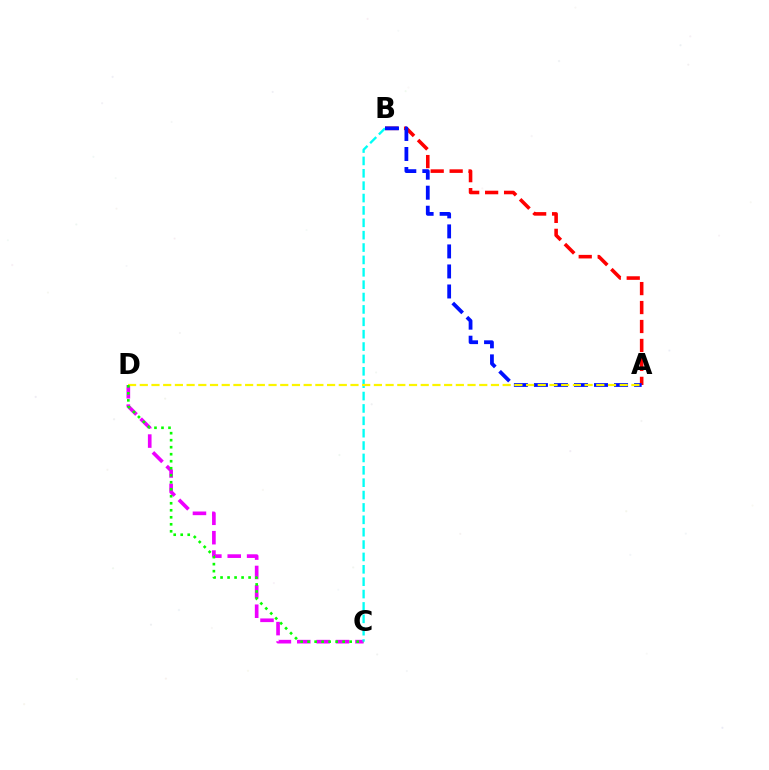{('A', 'B'): [{'color': '#ff0000', 'line_style': 'dashed', 'thickness': 2.58}, {'color': '#0010ff', 'line_style': 'dashed', 'thickness': 2.72}], ('C', 'D'): [{'color': '#ee00ff', 'line_style': 'dashed', 'thickness': 2.63}, {'color': '#08ff00', 'line_style': 'dotted', 'thickness': 1.9}], ('B', 'C'): [{'color': '#00fff6', 'line_style': 'dashed', 'thickness': 1.68}], ('A', 'D'): [{'color': '#fcf500', 'line_style': 'dashed', 'thickness': 1.59}]}